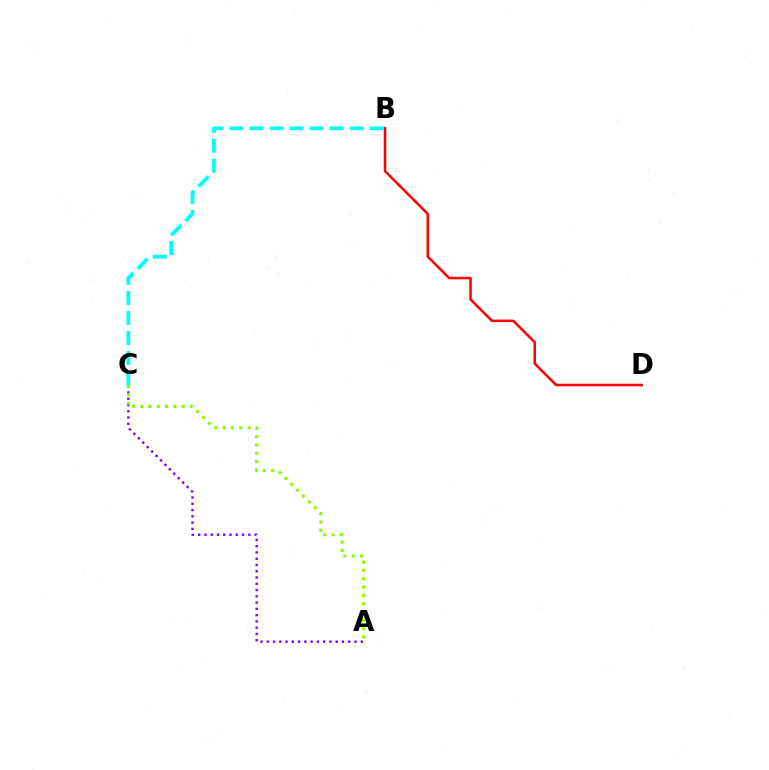{('A', 'C'): [{'color': '#7200ff', 'line_style': 'dotted', 'thickness': 1.7}, {'color': '#84ff00', 'line_style': 'dotted', 'thickness': 2.25}], ('B', 'D'): [{'color': '#ff0000', 'line_style': 'solid', 'thickness': 1.81}], ('B', 'C'): [{'color': '#00fff6', 'line_style': 'dashed', 'thickness': 2.72}]}